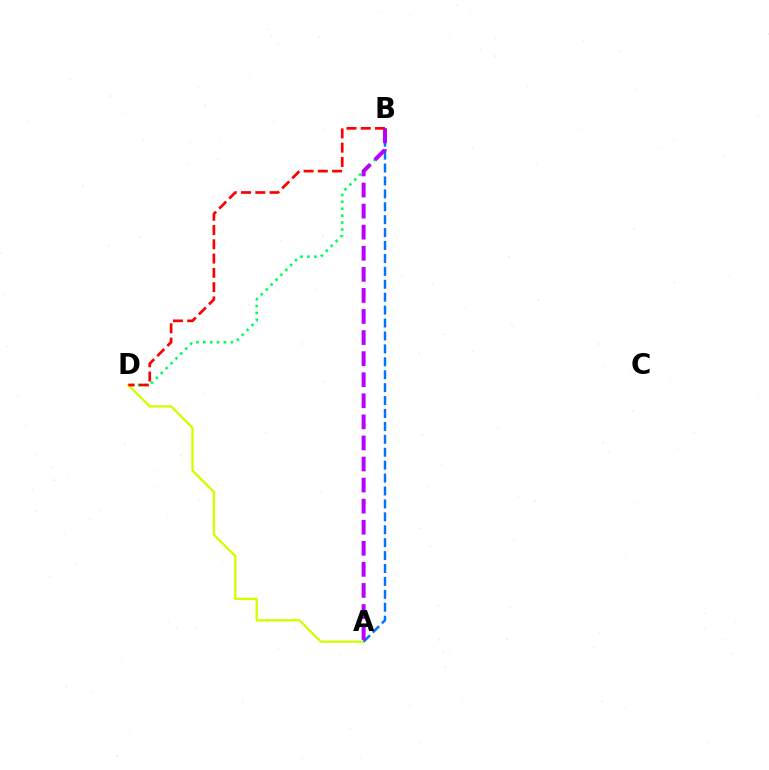{('A', 'D'): [{'color': '#d1ff00', 'line_style': 'solid', 'thickness': 1.68}], ('B', 'D'): [{'color': '#00ff5c', 'line_style': 'dotted', 'thickness': 1.88}, {'color': '#ff0000', 'line_style': 'dashed', 'thickness': 1.94}], ('A', 'B'): [{'color': '#0074ff', 'line_style': 'dashed', 'thickness': 1.76}, {'color': '#b900ff', 'line_style': 'dashed', 'thickness': 2.86}]}